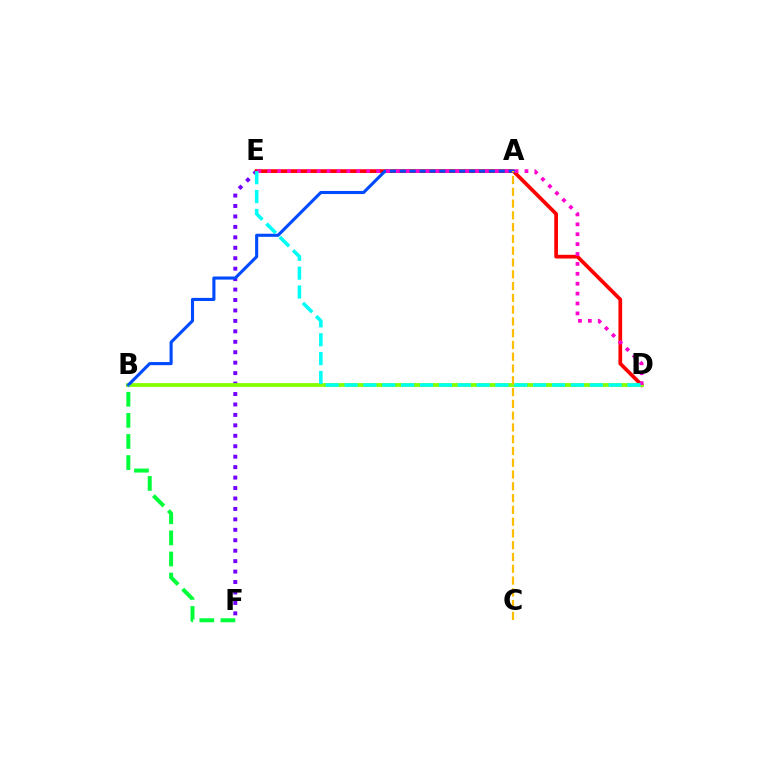{('E', 'F'): [{'color': '#7200ff', 'line_style': 'dotted', 'thickness': 2.84}], ('D', 'E'): [{'color': '#ff0000', 'line_style': 'solid', 'thickness': 2.67}, {'color': '#ff00cf', 'line_style': 'dotted', 'thickness': 2.69}, {'color': '#00fff6', 'line_style': 'dashed', 'thickness': 2.56}], ('B', 'D'): [{'color': '#84ff00', 'line_style': 'solid', 'thickness': 2.73}], ('A', 'B'): [{'color': '#004bff', 'line_style': 'solid', 'thickness': 2.24}], ('A', 'C'): [{'color': '#ffbd00', 'line_style': 'dashed', 'thickness': 1.6}], ('B', 'F'): [{'color': '#00ff39', 'line_style': 'dashed', 'thickness': 2.87}]}